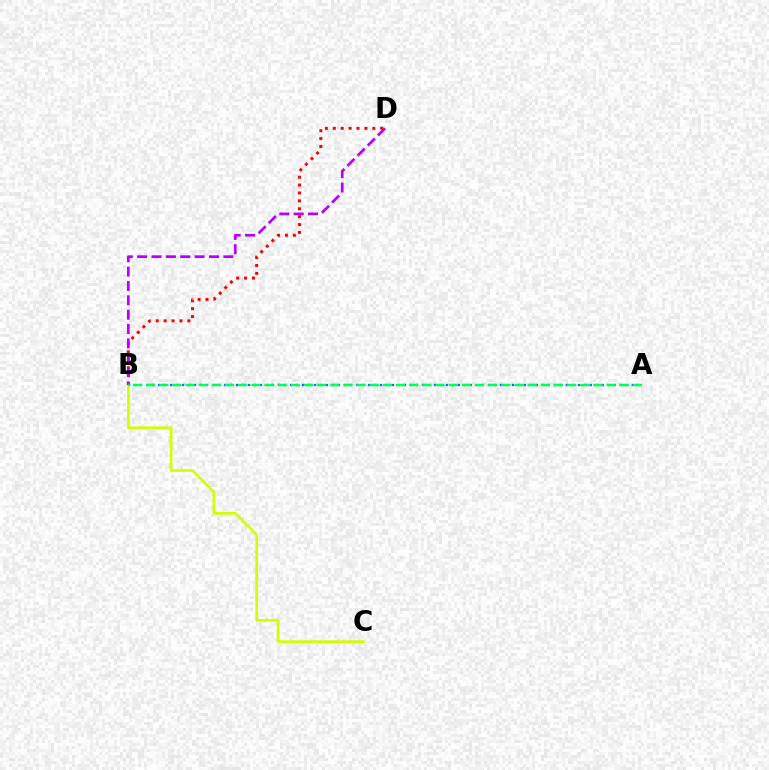{('A', 'B'): [{'color': '#0074ff', 'line_style': 'dotted', 'thickness': 1.63}, {'color': '#00ff5c', 'line_style': 'dashed', 'thickness': 1.79}], ('B', 'D'): [{'color': '#ff0000', 'line_style': 'dotted', 'thickness': 2.15}, {'color': '#b900ff', 'line_style': 'dashed', 'thickness': 1.95}], ('B', 'C'): [{'color': '#d1ff00', 'line_style': 'solid', 'thickness': 1.91}]}